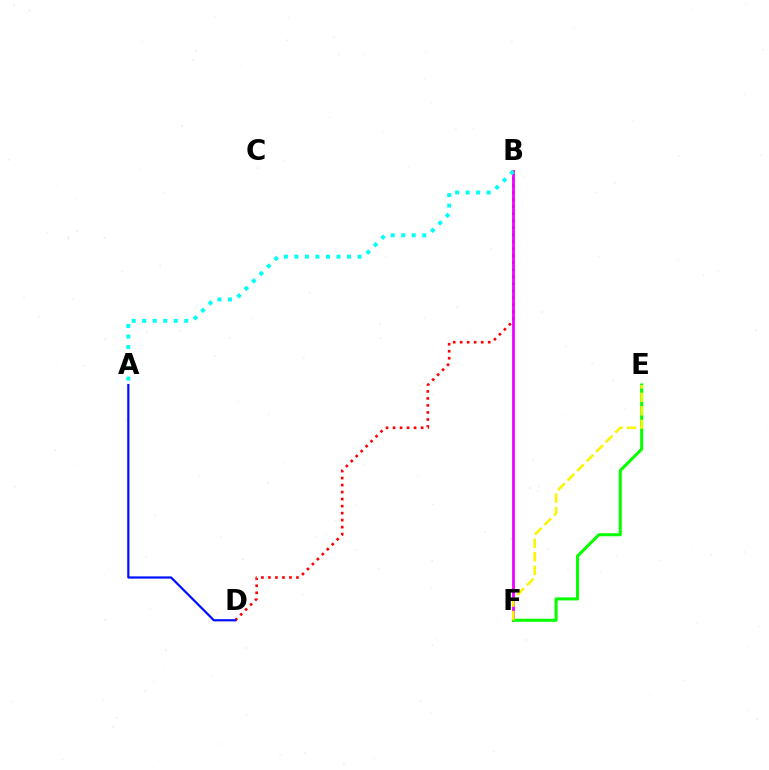{('B', 'D'): [{'color': '#ff0000', 'line_style': 'dotted', 'thickness': 1.9}], ('B', 'F'): [{'color': '#ee00ff', 'line_style': 'solid', 'thickness': 2.0}], ('A', 'D'): [{'color': '#0010ff', 'line_style': 'solid', 'thickness': 1.6}], ('A', 'B'): [{'color': '#00fff6', 'line_style': 'dotted', 'thickness': 2.86}], ('E', 'F'): [{'color': '#08ff00', 'line_style': 'solid', 'thickness': 2.2}, {'color': '#fcf500', 'line_style': 'dashed', 'thickness': 1.84}]}